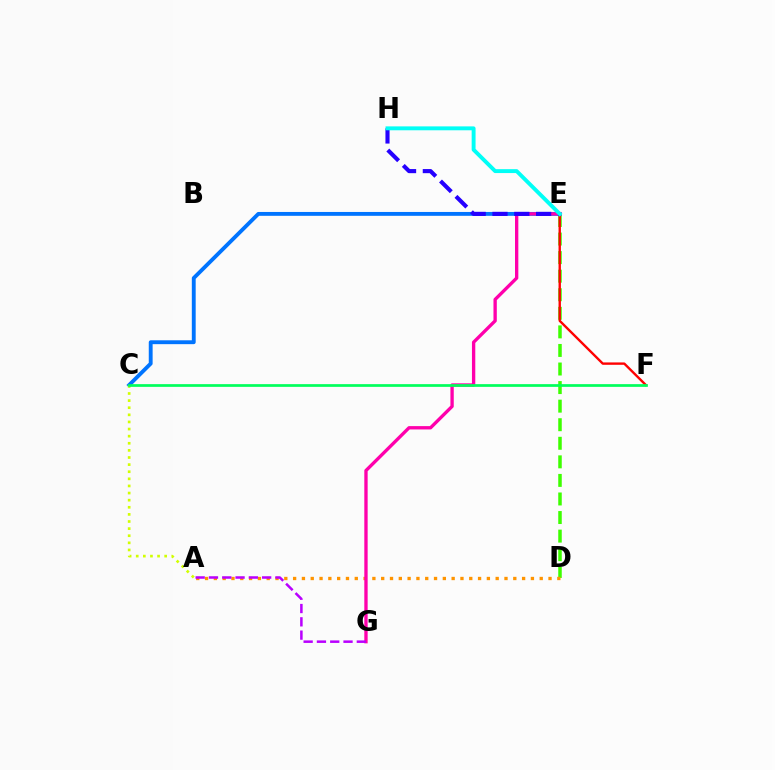{('D', 'E'): [{'color': '#3dff00', 'line_style': 'dashed', 'thickness': 2.52}], ('C', 'E'): [{'color': '#0074ff', 'line_style': 'solid', 'thickness': 2.78}], ('A', 'D'): [{'color': '#ff9400', 'line_style': 'dotted', 'thickness': 2.39}], ('A', 'C'): [{'color': '#d1ff00', 'line_style': 'dotted', 'thickness': 1.93}], ('E', 'F'): [{'color': '#ff0000', 'line_style': 'solid', 'thickness': 1.71}], ('E', 'G'): [{'color': '#ff00ac', 'line_style': 'solid', 'thickness': 2.4}], ('E', 'H'): [{'color': '#2500ff', 'line_style': 'dashed', 'thickness': 2.96}, {'color': '#00fff6', 'line_style': 'solid', 'thickness': 2.81}], ('C', 'F'): [{'color': '#00ff5c', 'line_style': 'solid', 'thickness': 1.96}], ('A', 'G'): [{'color': '#b900ff', 'line_style': 'dashed', 'thickness': 1.81}]}